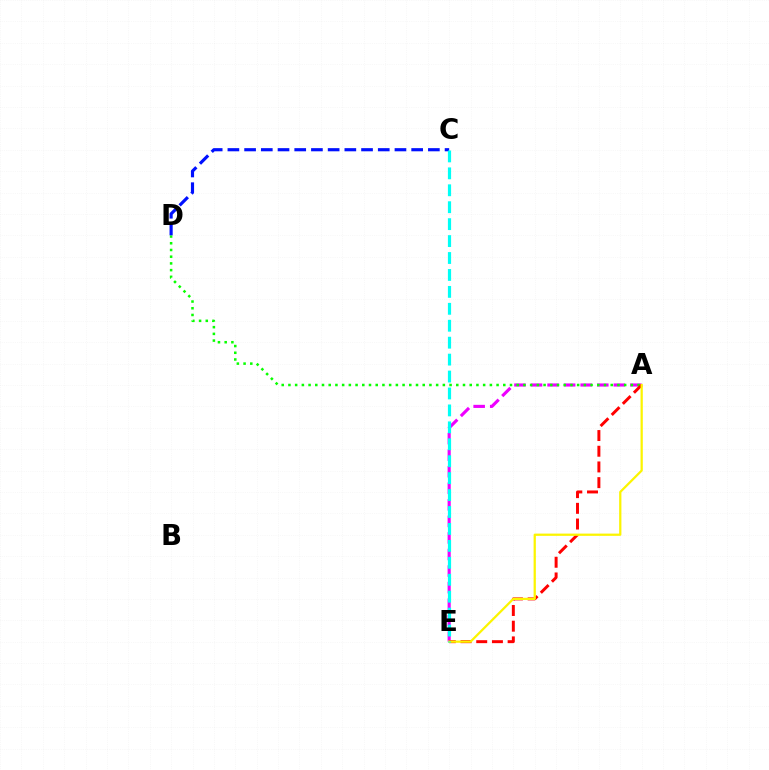{('A', 'E'): [{'color': '#ee00ff', 'line_style': 'dashed', 'thickness': 2.25}, {'color': '#ff0000', 'line_style': 'dashed', 'thickness': 2.13}, {'color': '#fcf500', 'line_style': 'solid', 'thickness': 1.62}], ('A', 'D'): [{'color': '#08ff00', 'line_style': 'dotted', 'thickness': 1.82}], ('C', 'D'): [{'color': '#0010ff', 'line_style': 'dashed', 'thickness': 2.27}], ('C', 'E'): [{'color': '#00fff6', 'line_style': 'dashed', 'thickness': 2.3}]}